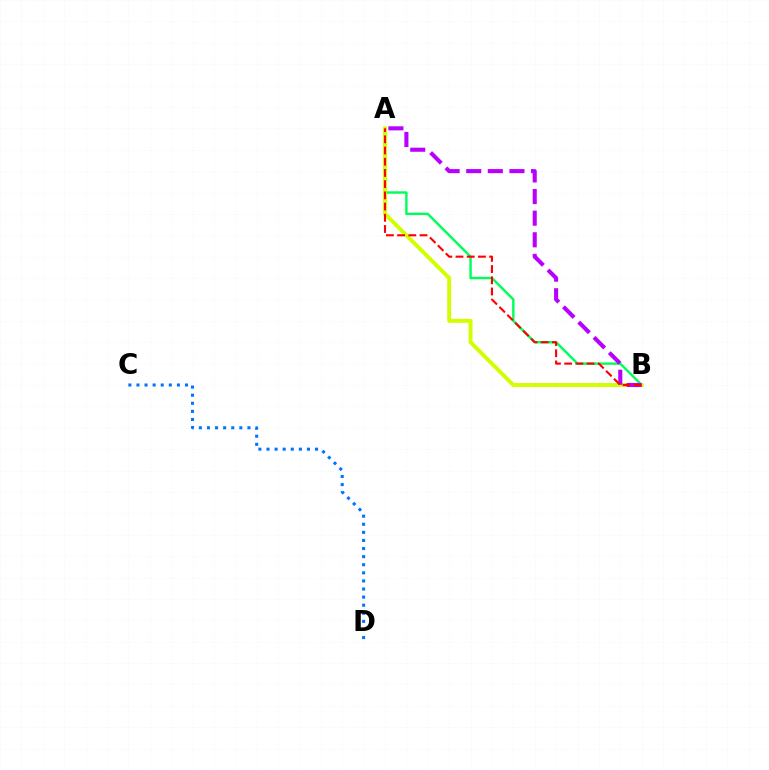{('A', 'B'): [{'color': '#00ff5c', 'line_style': 'solid', 'thickness': 1.74}, {'color': '#d1ff00', 'line_style': 'solid', 'thickness': 2.84}, {'color': '#b900ff', 'line_style': 'dashed', 'thickness': 2.94}, {'color': '#ff0000', 'line_style': 'dashed', 'thickness': 1.52}], ('C', 'D'): [{'color': '#0074ff', 'line_style': 'dotted', 'thickness': 2.2}]}